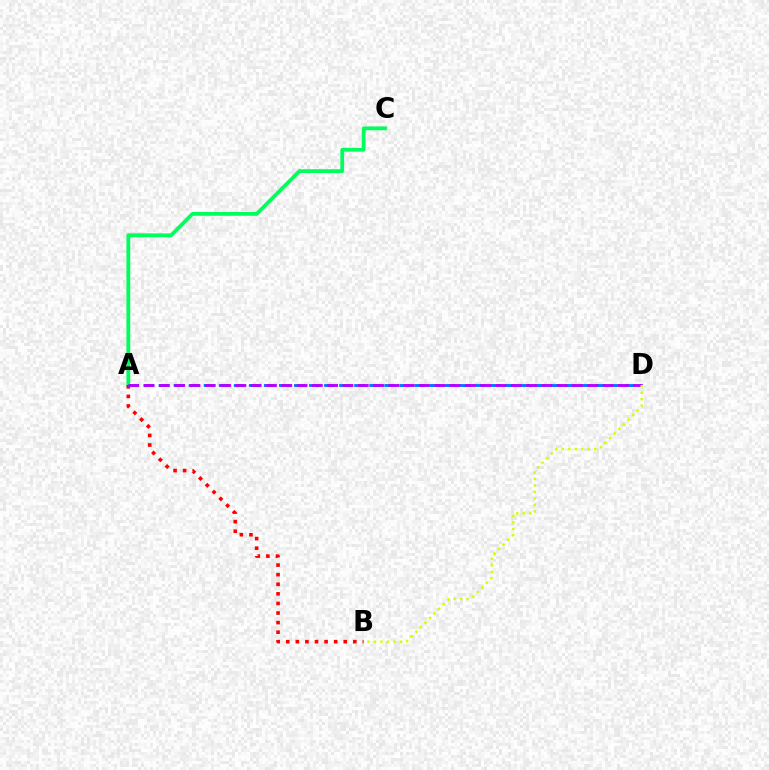{('A', 'C'): [{'color': '#00ff5c', 'line_style': 'solid', 'thickness': 2.72}], ('A', 'B'): [{'color': '#ff0000', 'line_style': 'dotted', 'thickness': 2.6}], ('A', 'D'): [{'color': '#0074ff', 'line_style': 'dashed', 'thickness': 2.04}, {'color': '#b900ff', 'line_style': 'dashed', 'thickness': 2.08}], ('B', 'D'): [{'color': '#d1ff00', 'line_style': 'dotted', 'thickness': 1.76}]}